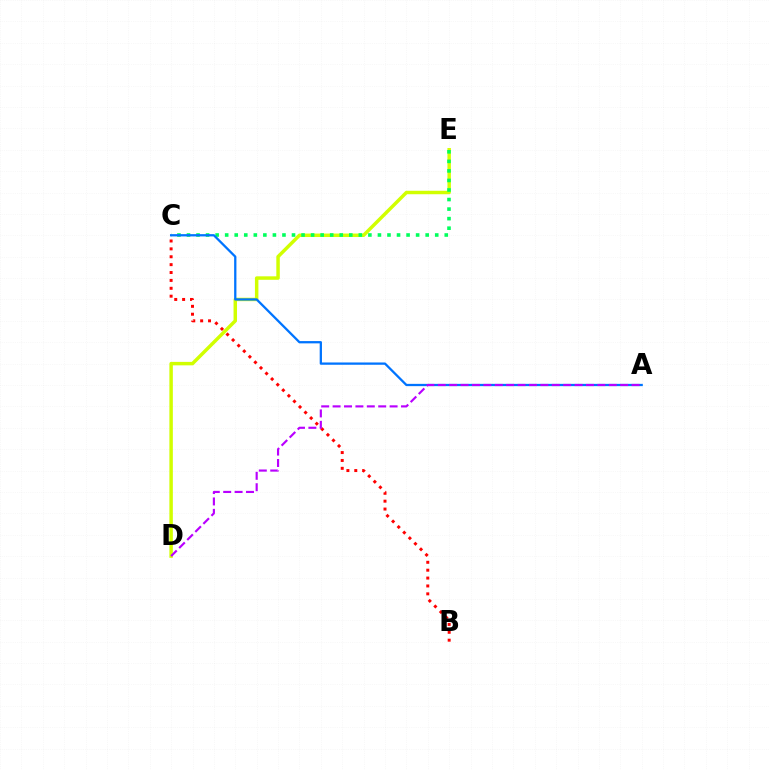{('D', 'E'): [{'color': '#d1ff00', 'line_style': 'solid', 'thickness': 2.5}], ('B', 'C'): [{'color': '#ff0000', 'line_style': 'dotted', 'thickness': 2.14}], ('C', 'E'): [{'color': '#00ff5c', 'line_style': 'dotted', 'thickness': 2.59}], ('A', 'C'): [{'color': '#0074ff', 'line_style': 'solid', 'thickness': 1.64}], ('A', 'D'): [{'color': '#b900ff', 'line_style': 'dashed', 'thickness': 1.55}]}